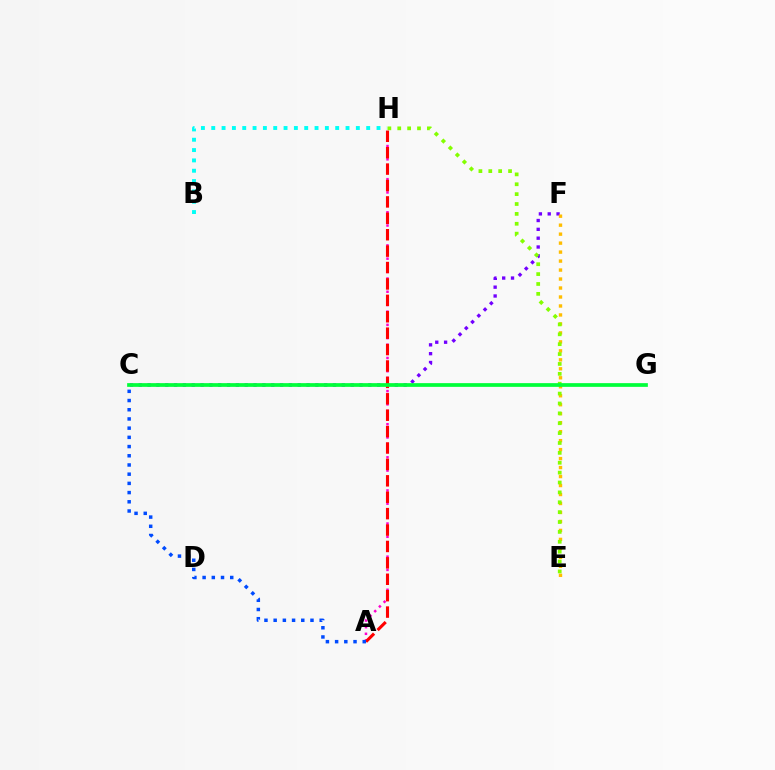{('A', 'H'): [{'color': '#ff00cf', 'line_style': 'dotted', 'thickness': 1.8}, {'color': '#ff0000', 'line_style': 'dashed', 'thickness': 2.23}], ('C', 'F'): [{'color': '#7200ff', 'line_style': 'dotted', 'thickness': 2.4}], ('E', 'F'): [{'color': '#ffbd00', 'line_style': 'dotted', 'thickness': 2.44}], ('E', 'H'): [{'color': '#84ff00', 'line_style': 'dotted', 'thickness': 2.68}], ('B', 'H'): [{'color': '#00fff6', 'line_style': 'dotted', 'thickness': 2.81}], ('C', 'G'): [{'color': '#00ff39', 'line_style': 'solid', 'thickness': 2.68}], ('A', 'C'): [{'color': '#004bff', 'line_style': 'dotted', 'thickness': 2.5}]}